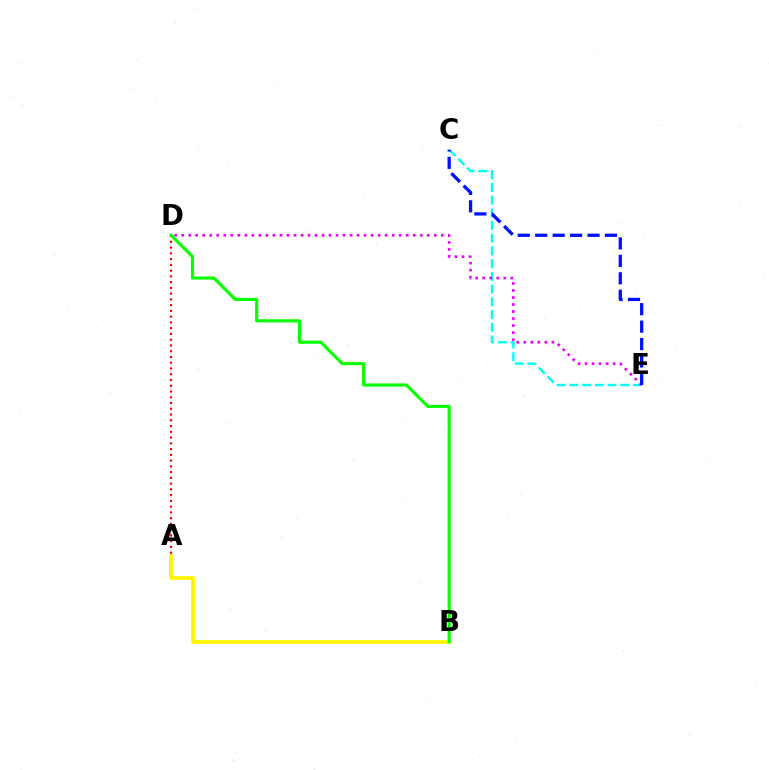{('A', 'B'): [{'color': '#fcf500', 'line_style': 'solid', 'thickness': 2.66}], ('C', 'E'): [{'color': '#00fff6', 'line_style': 'dashed', 'thickness': 1.73}, {'color': '#0010ff', 'line_style': 'dashed', 'thickness': 2.37}], ('A', 'D'): [{'color': '#ff0000', 'line_style': 'dotted', 'thickness': 1.56}], ('D', 'E'): [{'color': '#ee00ff', 'line_style': 'dotted', 'thickness': 1.91}], ('B', 'D'): [{'color': '#08ff00', 'line_style': 'solid', 'thickness': 2.25}]}